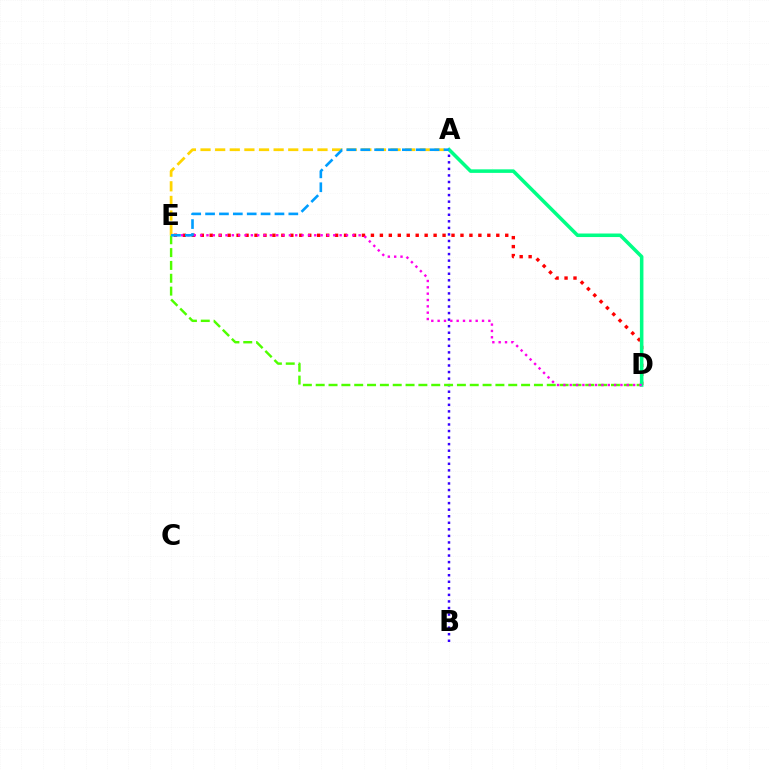{('A', 'B'): [{'color': '#3700ff', 'line_style': 'dotted', 'thickness': 1.78}], ('D', 'E'): [{'color': '#4fff00', 'line_style': 'dashed', 'thickness': 1.74}, {'color': '#ff0000', 'line_style': 'dotted', 'thickness': 2.43}, {'color': '#ff00ed', 'line_style': 'dotted', 'thickness': 1.72}], ('A', 'E'): [{'color': '#ffd500', 'line_style': 'dashed', 'thickness': 1.99}, {'color': '#009eff', 'line_style': 'dashed', 'thickness': 1.89}], ('A', 'D'): [{'color': '#00ff86', 'line_style': 'solid', 'thickness': 2.55}]}